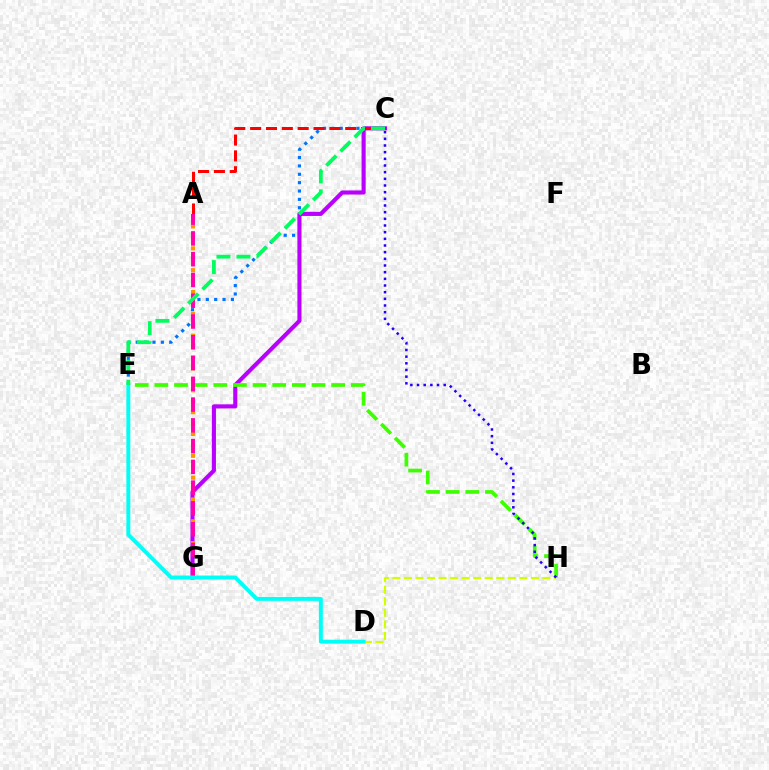{('C', 'E'): [{'color': '#0074ff', 'line_style': 'dotted', 'thickness': 2.27}, {'color': '#00ff5c', 'line_style': 'dashed', 'thickness': 2.72}], ('D', 'H'): [{'color': '#d1ff00', 'line_style': 'dashed', 'thickness': 1.57}], ('C', 'G'): [{'color': '#b900ff', 'line_style': 'solid', 'thickness': 2.95}], ('E', 'H'): [{'color': '#3dff00', 'line_style': 'dashed', 'thickness': 2.67}], ('A', 'G'): [{'color': '#ff9400', 'line_style': 'dotted', 'thickness': 2.97}, {'color': '#ff00ac', 'line_style': 'dashed', 'thickness': 2.82}], ('A', 'C'): [{'color': '#ff0000', 'line_style': 'dashed', 'thickness': 2.15}], ('C', 'H'): [{'color': '#2500ff', 'line_style': 'dotted', 'thickness': 1.81}], ('D', 'E'): [{'color': '#00fff6', 'line_style': 'solid', 'thickness': 2.83}]}